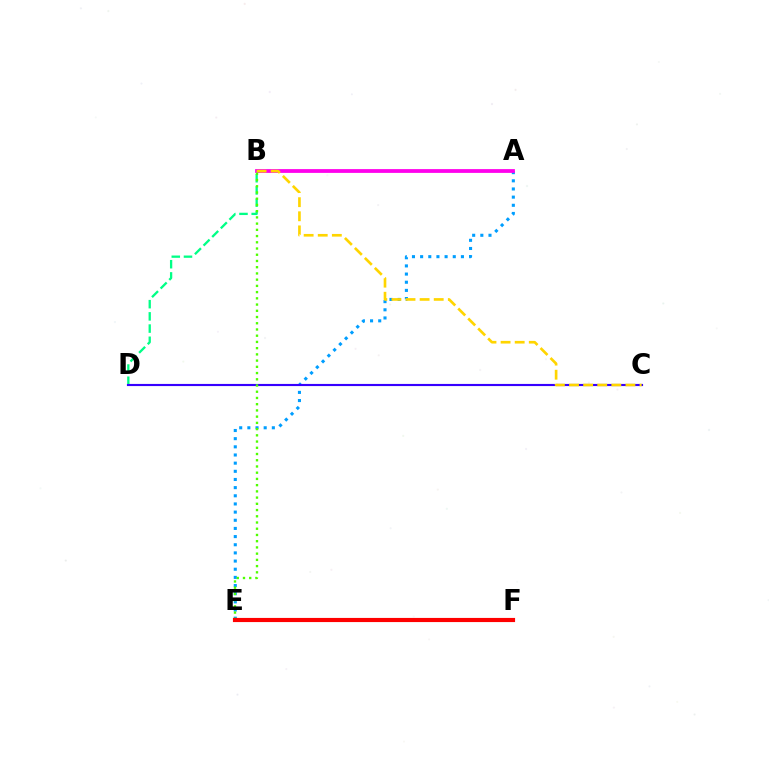{('B', 'D'): [{'color': '#00ff86', 'line_style': 'dashed', 'thickness': 1.66}], ('A', 'E'): [{'color': '#009eff', 'line_style': 'dotted', 'thickness': 2.22}], ('A', 'B'): [{'color': '#ff00ed', 'line_style': 'solid', 'thickness': 2.72}], ('C', 'D'): [{'color': '#3700ff', 'line_style': 'solid', 'thickness': 1.54}], ('B', 'C'): [{'color': '#ffd500', 'line_style': 'dashed', 'thickness': 1.92}], ('B', 'E'): [{'color': '#4fff00', 'line_style': 'dotted', 'thickness': 1.69}], ('E', 'F'): [{'color': '#ff0000', 'line_style': 'solid', 'thickness': 2.99}]}